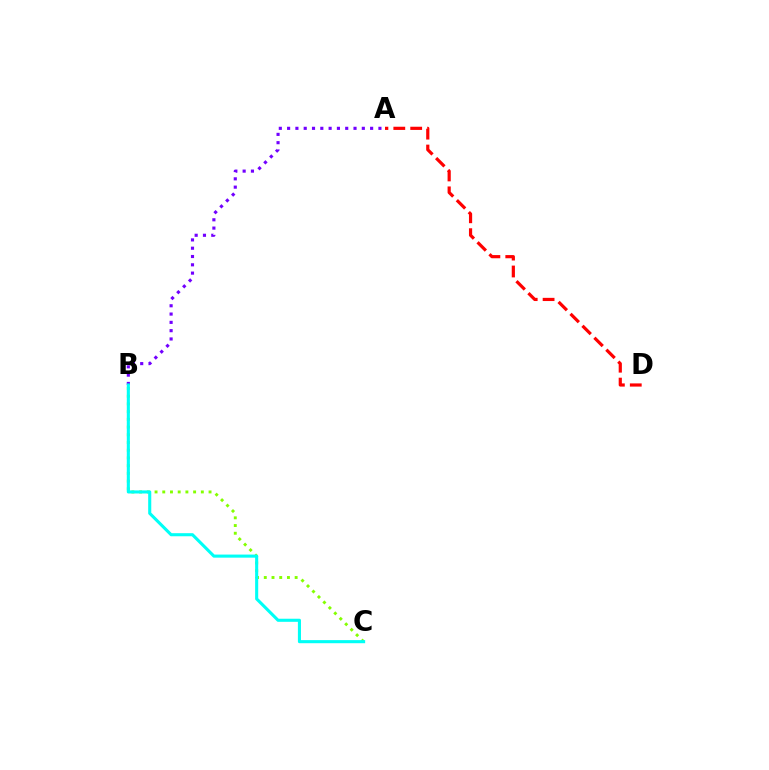{('B', 'C'): [{'color': '#84ff00', 'line_style': 'dotted', 'thickness': 2.1}, {'color': '#00fff6', 'line_style': 'solid', 'thickness': 2.22}], ('A', 'D'): [{'color': '#ff0000', 'line_style': 'dashed', 'thickness': 2.29}], ('A', 'B'): [{'color': '#7200ff', 'line_style': 'dotted', 'thickness': 2.26}]}